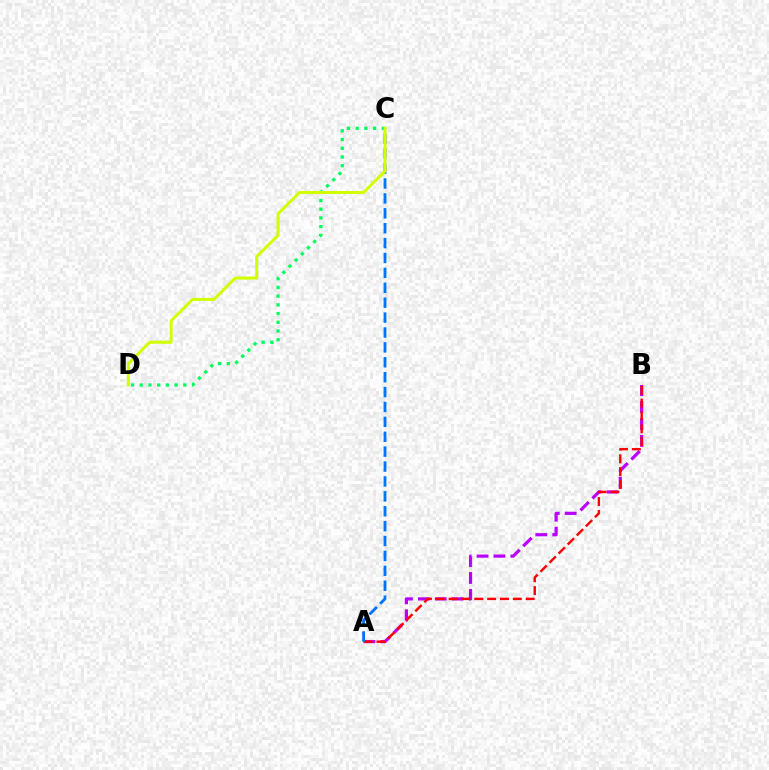{('A', 'B'): [{'color': '#b900ff', 'line_style': 'dashed', 'thickness': 2.3}, {'color': '#ff0000', 'line_style': 'dashed', 'thickness': 1.74}], ('C', 'D'): [{'color': '#00ff5c', 'line_style': 'dotted', 'thickness': 2.37}, {'color': '#d1ff00', 'line_style': 'solid', 'thickness': 2.18}], ('A', 'C'): [{'color': '#0074ff', 'line_style': 'dashed', 'thickness': 2.02}]}